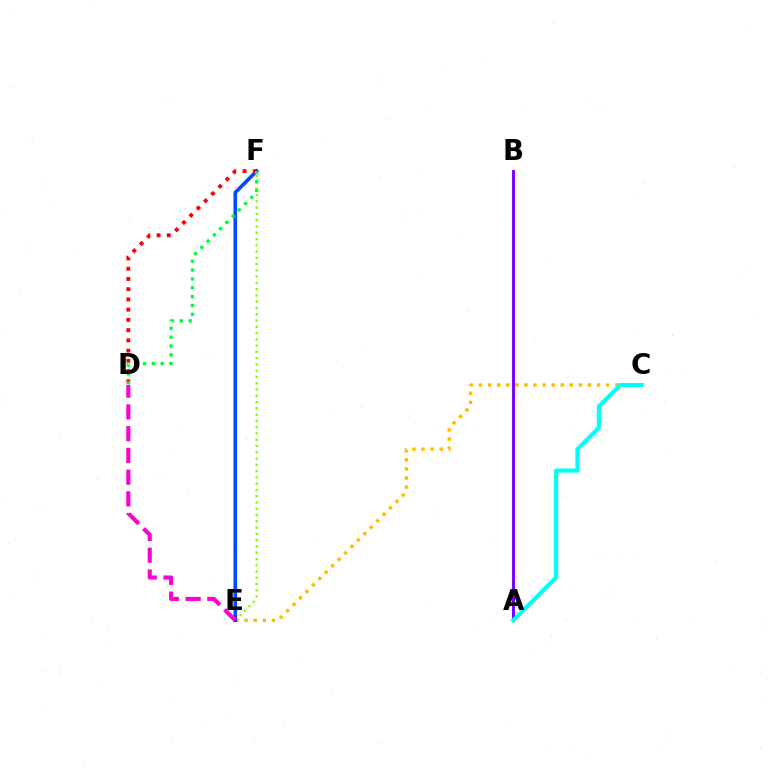{('E', 'F'): [{'color': '#84ff00', 'line_style': 'dotted', 'thickness': 1.7}, {'color': '#004bff', 'line_style': 'solid', 'thickness': 2.62}], ('C', 'E'): [{'color': '#ffbd00', 'line_style': 'dotted', 'thickness': 2.47}], ('D', 'E'): [{'color': '#ff00cf', 'line_style': 'dashed', 'thickness': 2.95}], ('D', 'F'): [{'color': '#ff0000', 'line_style': 'dotted', 'thickness': 2.78}, {'color': '#00ff39', 'line_style': 'dotted', 'thickness': 2.4}], ('A', 'B'): [{'color': '#7200ff', 'line_style': 'solid', 'thickness': 2.08}], ('A', 'C'): [{'color': '#00fff6', 'line_style': 'solid', 'thickness': 2.97}]}